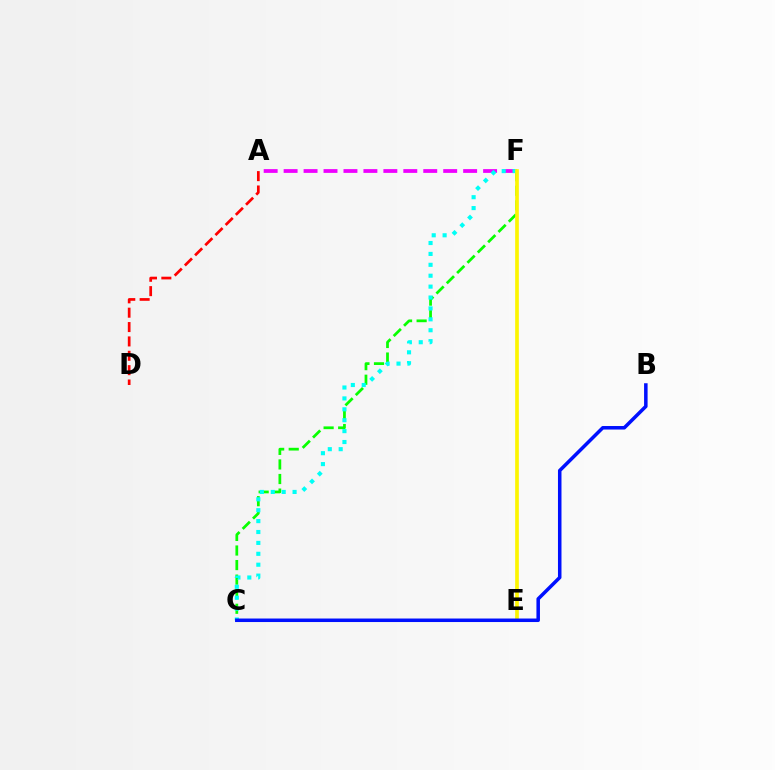{('C', 'F'): [{'color': '#08ff00', 'line_style': 'dashed', 'thickness': 1.98}, {'color': '#00fff6', 'line_style': 'dotted', 'thickness': 2.96}], ('A', 'F'): [{'color': '#ee00ff', 'line_style': 'dashed', 'thickness': 2.71}], ('E', 'F'): [{'color': '#fcf500', 'line_style': 'solid', 'thickness': 2.64}], ('A', 'D'): [{'color': '#ff0000', 'line_style': 'dashed', 'thickness': 1.95}], ('B', 'C'): [{'color': '#0010ff', 'line_style': 'solid', 'thickness': 2.53}]}